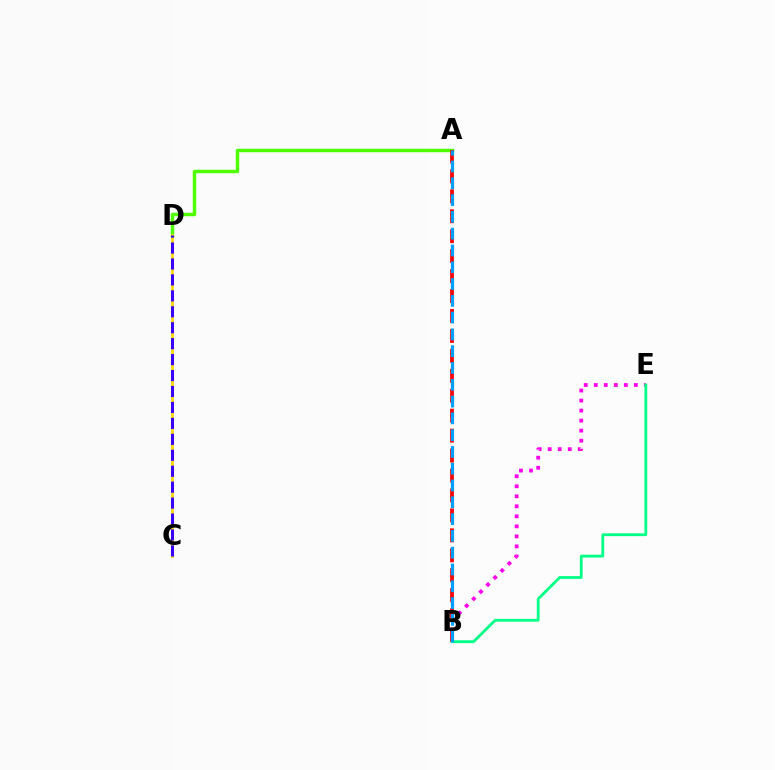{('A', 'D'): [{'color': '#4fff00', 'line_style': 'solid', 'thickness': 2.49}], ('C', 'D'): [{'color': '#ffd500', 'line_style': 'solid', 'thickness': 1.94}, {'color': '#3700ff', 'line_style': 'dashed', 'thickness': 2.17}], ('B', 'E'): [{'color': '#ff00ed', 'line_style': 'dotted', 'thickness': 2.72}, {'color': '#00ff86', 'line_style': 'solid', 'thickness': 2.03}], ('A', 'B'): [{'color': '#ff0000', 'line_style': 'dashed', 'thickness': 2.71}, {'color': '#009eff', 'line_style': 'dashed', 'thickness': 2.28}]}